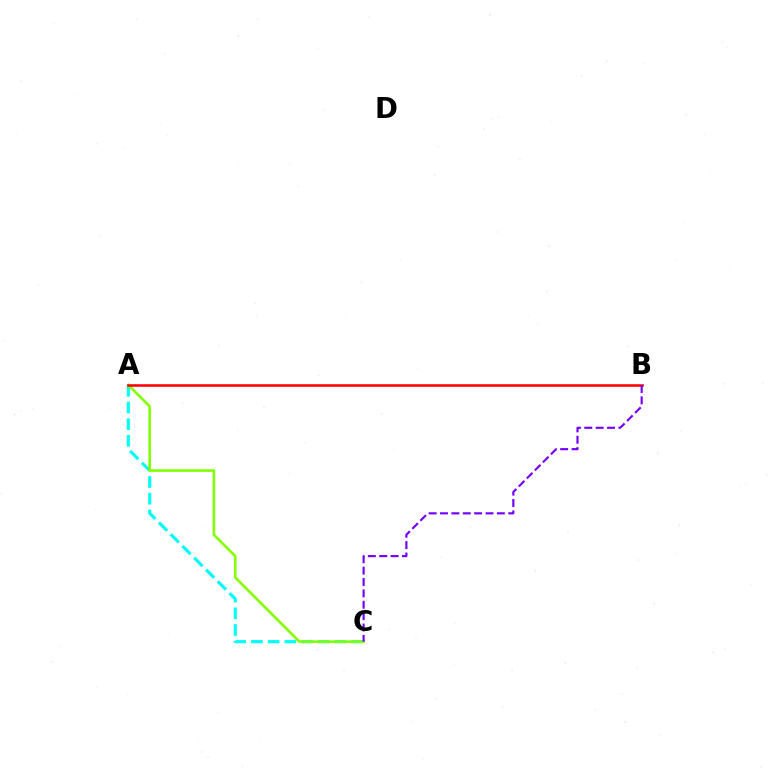{('A', 'C'): [{'color': '#00fff6', 'line_style': 'dashed', 'thickness': 2.27}, {'color': '#84ff00', 'line_style': 'solid', 'thickness': 1.89}], ('A', 'B'): [{'color': '#ff0000', 'line_style': 'solid', 'thickness': 1.84}], ('B', 'C'): [{'color': '#7200ff', 'line_style': 'dashed', 'thickness': 1.55}]}